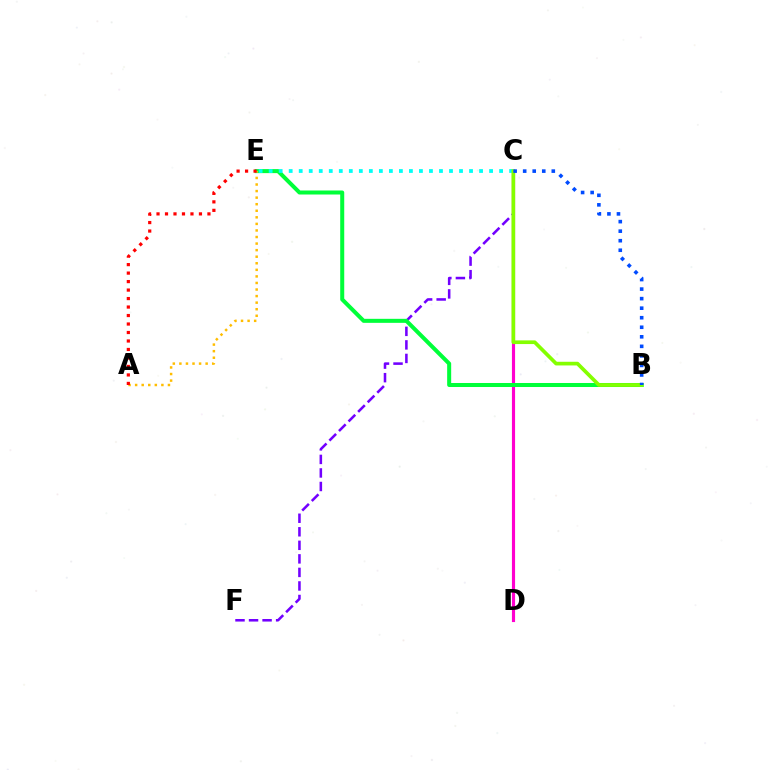{('C', 'D'): [{'color': '#ff00cf', 'line_style': 'solid', 'thickness': 2.26}], ('C', 'F'): [{'color': '#7200ff', 'line_style': 'dashed', 'thickness': 1.84}], ('B', 'E'): [{'color': '#00ff39', 'line_style': 'solid', 'thickness': 2.89}], ('C', 'E'): [{'color': '#00fff6', 'line_style': 'dotted', 'thickness': 2.72}], ('B', 'C'): [{'color': '#84ff00', 'line_style': 'solid', 'thickness': 2.65}, {'color': '#004bff', 'line_style': 'dotted', 'thickness': 2.59}], ('A', 'E'): [{'color': '#ffbd00', 'line_style': 'dotted', 'thickness': 1.78}, {'color': '#ff0000', 'line_style': 'dotted', 'thickness': 2.31}]}